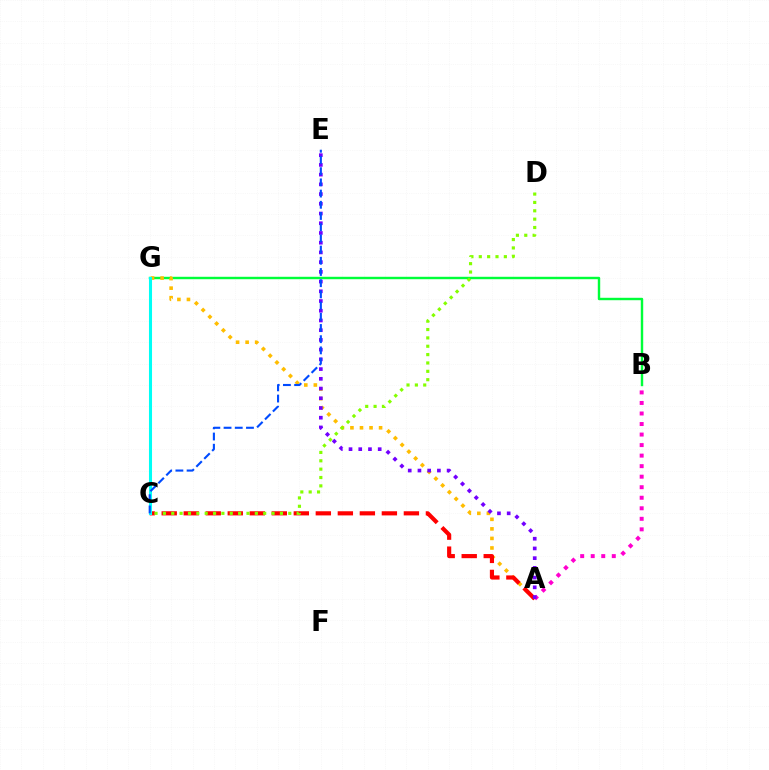{('B', 'G'): [{'color': '#00ff39', 'line_style': 'solid', 'thickness': 1.74}], ('A', 'G'): [{'color': '#ffbd00', 'line_style': 'dotted', 'thickness': 2.59}], ('A', 'B'): [{'color': '#ff00cf', 'line_style': 'dotted', 'thickness': 2.86}], ('A', 'C'): [{'color': '#ff0000', 'line_style': 'dashed', 'thickness': 2.99}], ('A', 'E'): [{'color': '#7200ff', 'line_style': 'dotted', 'thickness': 2.64}], ('C', 'G'): [{'color': '#00fff6', 'line_style': 'solid', 'thickness': 2.2}], ('C', 'D'): [{'color': '#84ff00', 'line_style': 'dotted', 'thickness': 2.27}], ('C', 'E'): [{'color': '#004bff', 'line_style': 'dashed', 'thickness': 1.52}]}